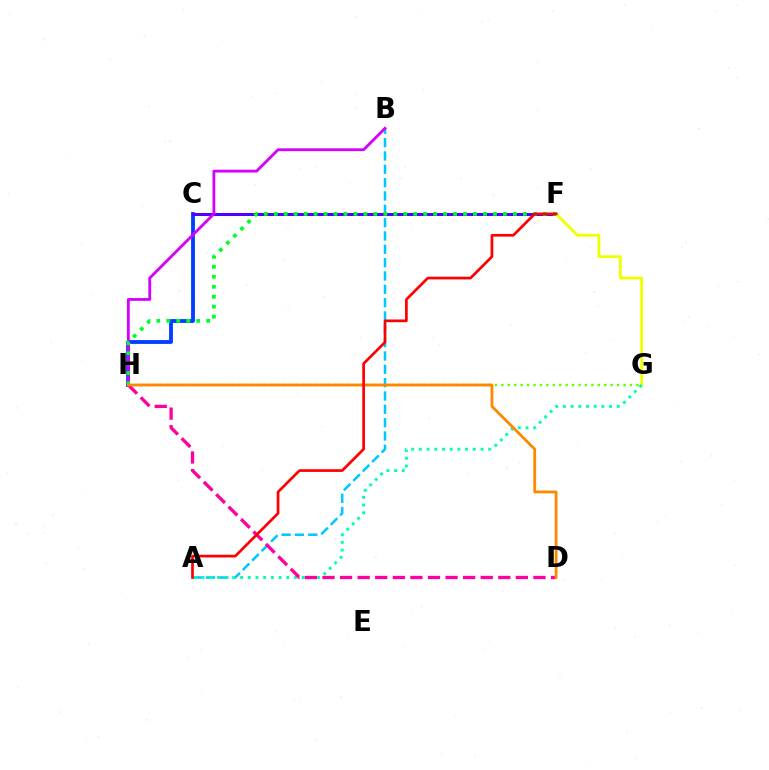{('C', 'H'): [{'color': '#003fff', 'line_style': 'solid', 'thickness': 2.76}], ('A', 'B'): [{'color': '#00c7ff', 'line_style': 'dashed', 'thickness': 1.81}], ('C', 'F'): [{'color': '#4f00ff', 'line_style': 'solid', 'thickness': 2.16}], ('B', 'H'): [{'color': '#d600ff', 'line_style': 'solid', 'thickness': 2.03}], ('F', 'G'): [{'color': '#eeff00', 'line_style': 'solid', 'thickness': 2.03}], ('A', 'G'): [{'color': '#00ffaf', 'line_style': 'dotted', 'thickness': 2.09}], ('F', 'H'): [{'color': '#00ff27', 'line_style': 'dotted', 'thickness': 2.71}], ('G', 'H'): [{'color': '#66ff00', 'line_style': 'dotted', 'thickness': 1.75}], ('D', 'H'): [{'color': '#ff00a0', 'line_style': 'dashed', 'thickness': 2.39}, {'color': '#ff8800', 'line_style': 'solid', 'thickness': 2.03}], ('A', 'F'): [{'color': '#ff0000', 'line_style': 'solid', 'thickness': 1.94}]}